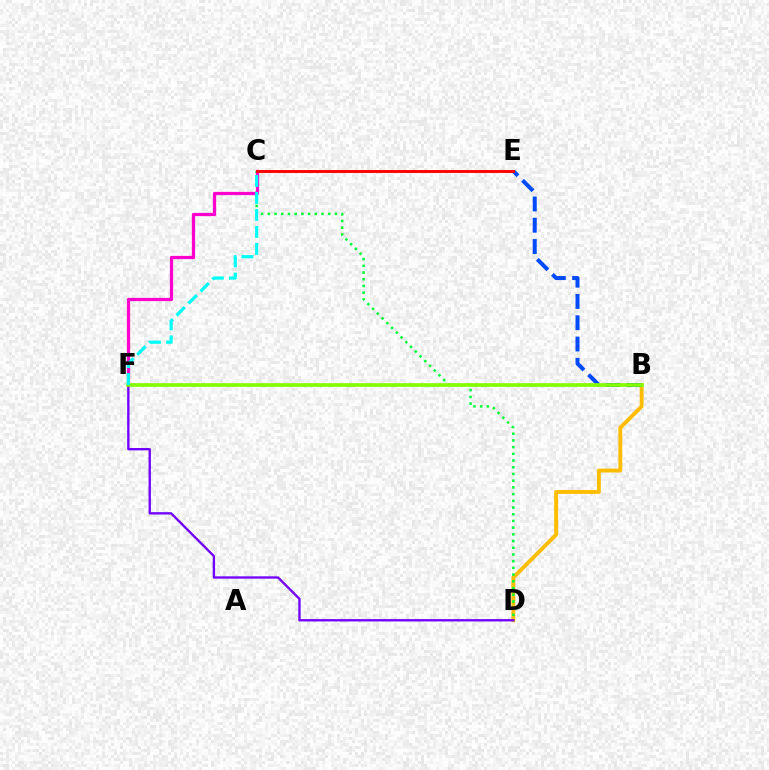{('B', 'D'): [{'color': '#ffbd00', 'line_style': 'solid', 'thickness': 2.8}], ('B', 'E'): [{'color': '#004bff', 'line_style': 'dashed', 'thickness': 2.89}], ('C', 'D'): [{'color': '#00ff39', 'line_style': 'dotted', 'thickness': 1.82}], ('C', 'F'): [{'color': '#ff00cf', 'line_style': 'solid', 'thickness': 2.33}, {'color': '#00fff6', 'line_style': 'dashed', 'thickness': 2.31}], ('D', 'F'): [{'color': '#7200ff', 'line_style': 'solid', 'thickness': 1.69}], ('B', 'F'): [{'color': '#84ff00', 'line_style': 'solid', 'thickness': 2.63}], ('C', 'E'): [{'color': '#ff0000', 'line_style': 'solid', 'thickness': 2.1}]}